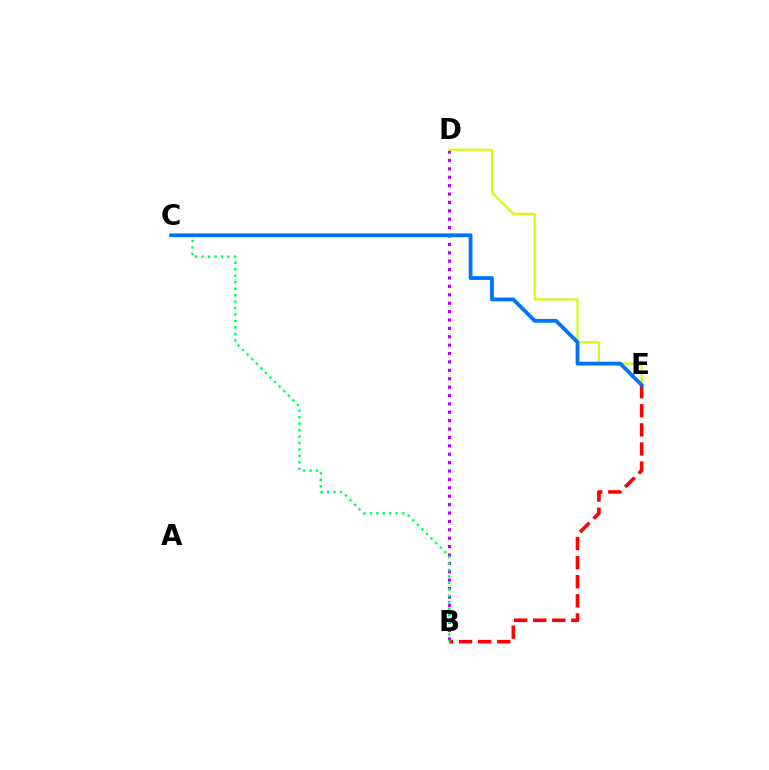{('B', 'E'): [{'color': '#ff0000', 'line_style': 'dashed', 'thickness': 2.59}], ('B', 'D'): [{'color': '#b900ff', 'line_style': 'dotted', 'thickness': 2.28}], ('D', 'E'): [{'color': '#d1ff00', 'line_style': 'solid', 'thickness': 1.52}], ('B', 'C'): [{'color': '#00ff5c', 'line_style': 'dotted', 'thickness': 1.76}], ('C', 'E'): [{'color': '#0074ff', 'line_style': 'solid', 'thickness': 2.74}]}